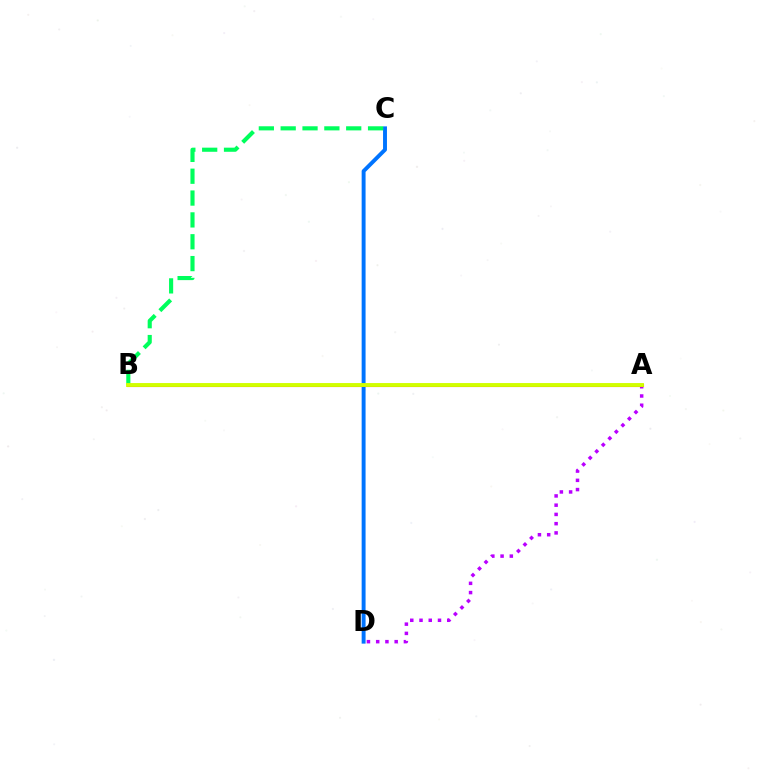{('C', 'D'): [{'color': '#0074ff', 'line_style': 'solid', 'thickness': 2.82}], ('A', 'D'): [{'color': '#b900ff', 'line_style': 'dotted', 'thickness': 2.51}], ('A', 'B'): [{'color': '#ff0000', 'line_style': 'solid', 'thickness': 2.22}, {'color': '#d1ff00', 'line_style': 'solid', 'thickness': 2.8}], ('B', 'C'): [{'color': '#00ff5c', 'line_style': 'dashed', 'thickness': 2.97}]}